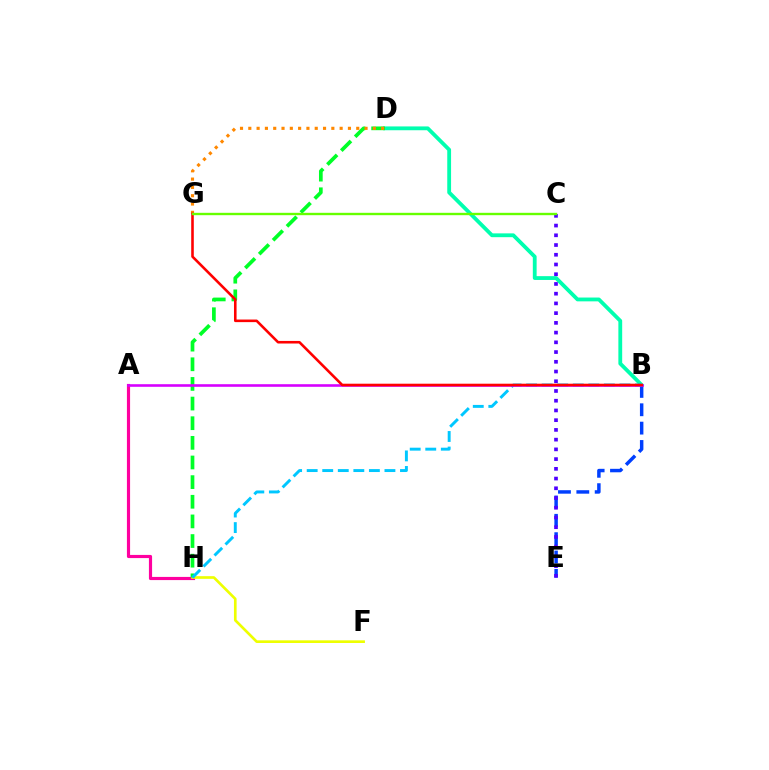{('B', 'D'): [{'color': '#00ffaf', 'line_style': 'solid', 'thickness': 2.75}], ('A', 'H'): [{'color': '#ff00a0', 'line_style': 'solid', 'thickness': 2.28}], ('F', 'H'): [{'color': '#eeff00', 'line_style': 'solid', 'thickness': 1.92}], ('B', 'E'): [{'color': '#003fff', 'line_style': 'dashed', 'thickness': 2.49}], ('D', 'H'): [{'color': '#00ff27', 'line_style': 'dashed', 'thickness': 2.67}], ('B', 'H'): [{'color': '#00c7ff', 'line_style': 'dashed', 'thickness': 2.11}], ('A', 'B'): [{'color': '#d600ff', 'line_style': 'solid', 'thickness': 1.87}], ('C', 'E'): [{'color': '#4f00ff', 'line_style': 'dotted', 'thickness': 2.64}], ('D', 'G'): [{'color': '#ff8800', 'line_style': 'dotted', 'thickness': 2.26}], ('B', 'G'): [{'color': '#ff0000', 'line_style': 'solid', 'thickness': 1.86}], ('C', 'G'): [{'color': '#66ff00', 'line_style': 'solid', 'thickness': 1.71}]}